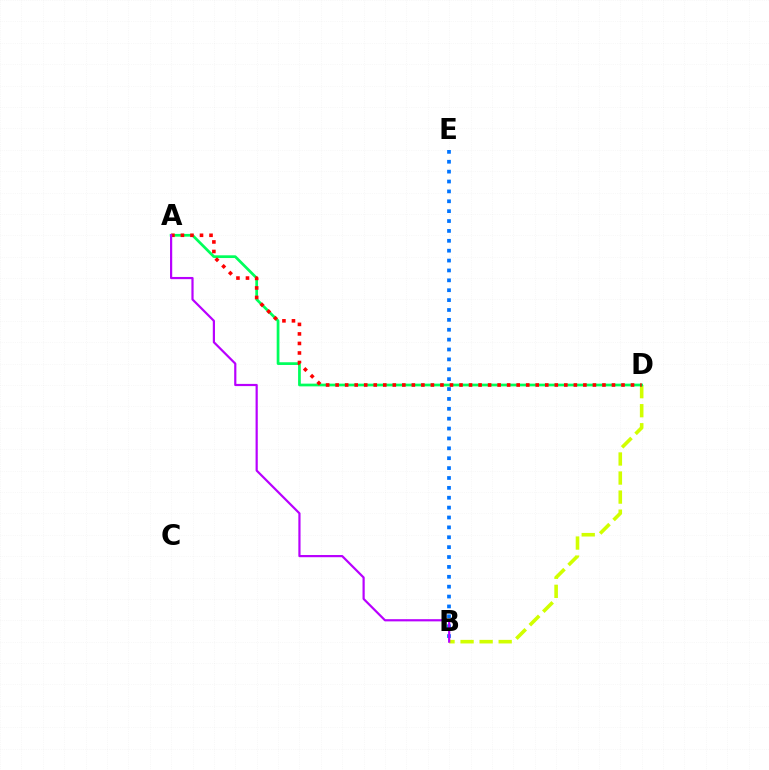{('B', 'E'): [{'color': '#0074ff', 'line_style': 'dotted', 'thickness': 2.68}], ('B', 'D'): [{'color': '#d1ff00', 'line_style': 'dashed', 'thickness': 2.59}], ('A', 'D'): [{'color': '#00ff5c', 'line_style': 'solid', 'thickness': 1.96}, {'color': '#ff0000', 'line_style': 'dotted', 'thickness': 2.59}], ('A', 'B'): [{'color': '#b900ff', 'line_style': 'solid', 'thickness': 1.58}]}